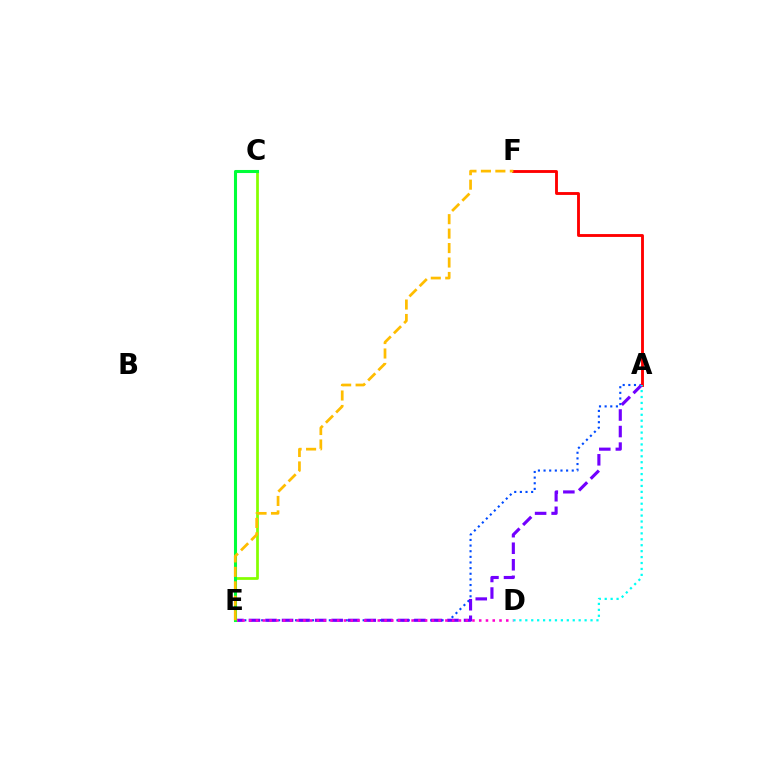{('A', 'E'): [{'color': '#004bff', 'line_style': 'dotted', 'thickness': 1.53}, {'color': '#7200ff', 'line_style': 'dashed', 'thickness': 2.25}], ('A', 'F'): [{'color': '#ff0000', 'line_style': 'solid', 'thickness': 2.06}], ('C', 'E'): [{'color': '#84ff00', 'line_style': 'solid', 'thickness': 1.98}, {'color': '#00ff39', 'line_style': 'solid', 'thickness': 2.2}], ('D', 'E'): [{'color': '#ff00cf', 'line_style': 'dotted', 'thickness': 1.84}], ('E', 'F'): [{'color': '#ffbd00', 'line_style': 'dashed', 'thickness': 1.96}], ('A', 'D'): [{'color': '#00fff6', 'line_style': 'dotted', 'thickness': 1.61}]}